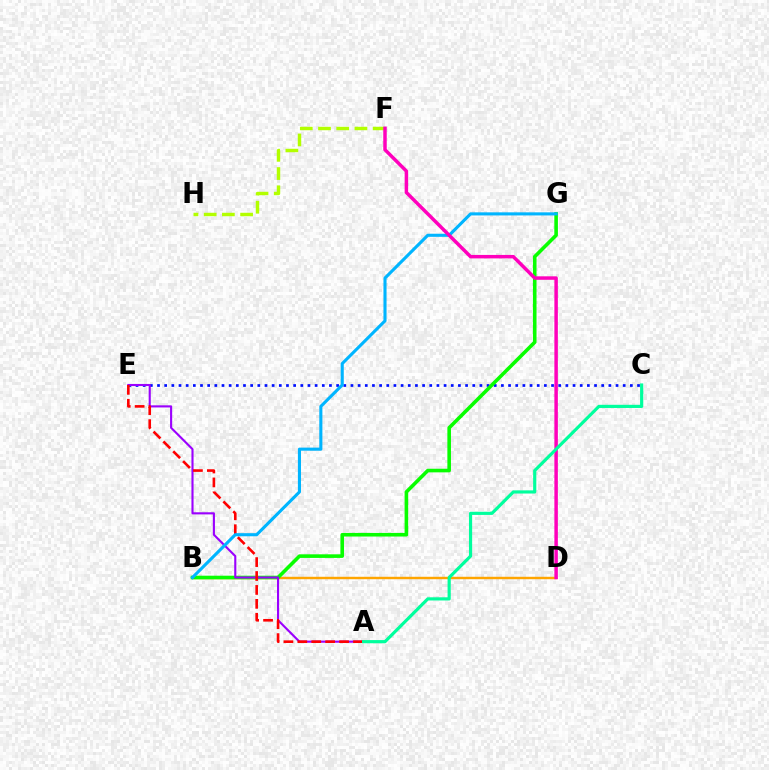{('C', 'E'): [{'color': '#0010ff', 'line_style': 'dotted', 'thickness': 1.95}], ('B', 'D'): [{'color': '#ffa500', 'line_style': 'solid', 'thickness': 1.75}], ('B', 'G'): [{'color': '#08ff00', 'line_style': 'solid', 'thickness': 2.59}, {'color': '#00b5ff', 'line_style': 'solid', 'thickness': 2.23}], ('A', 'E'): [{'color': '#9b00ff', 'line_style': 'solid', 'thickness': 1.52}, {'color': '#ff0000', 'line_style': 'dashed', 'thickness': 1.89}], ('F', 'H'): [{'color': '#b3ff00', 'line_style': 'dashed', 'thickness': 2.47}], ('D', 'F'): [{'color': '#ff00bd', 'line_style': 'solid', 'thickness': 2.51}], ('A', 'C'): [{'color': '#00ff9d', 'line_style': 'solid', 'thickness': 2.28}]}